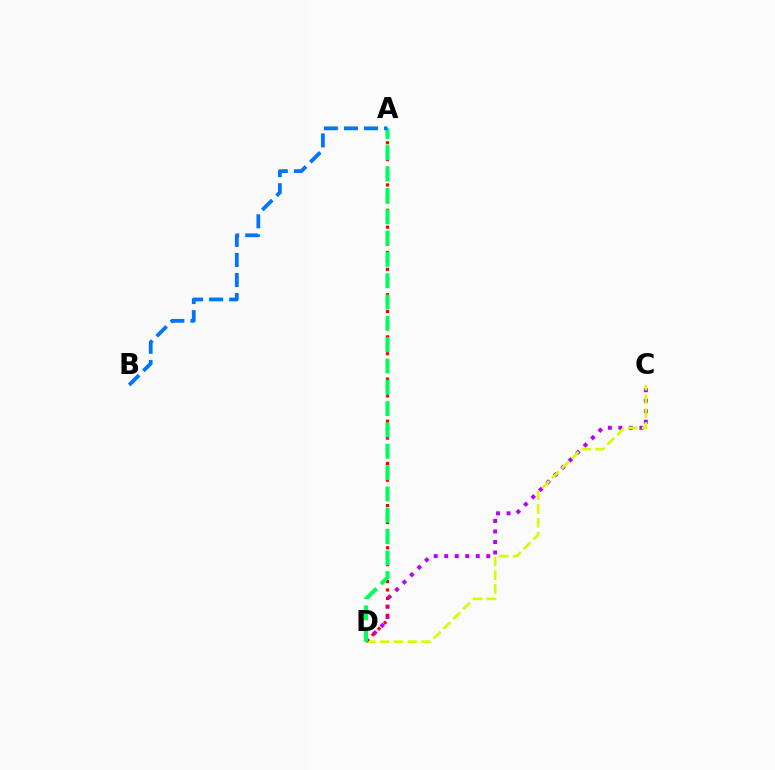{('C', 'D'): [{'color': '#b900ff', 'line_style': 'dotted', 'thickness': 2.86}, {'color': '#d1ff00', 'line_style': 'dashed', 'thickness': 1.88}], ('A', 'D'): [{'color': '#ff0000', 'line_style': 'dotted', 'thickness': 2.29}, {'color': '#00ff5c', 'line_style': 'dashed', 'thickness': 2.9}], ('A', 'B'): [{'color': '#0074ff', 'line_style': 'dashed', 'thickness': 2.72}]}